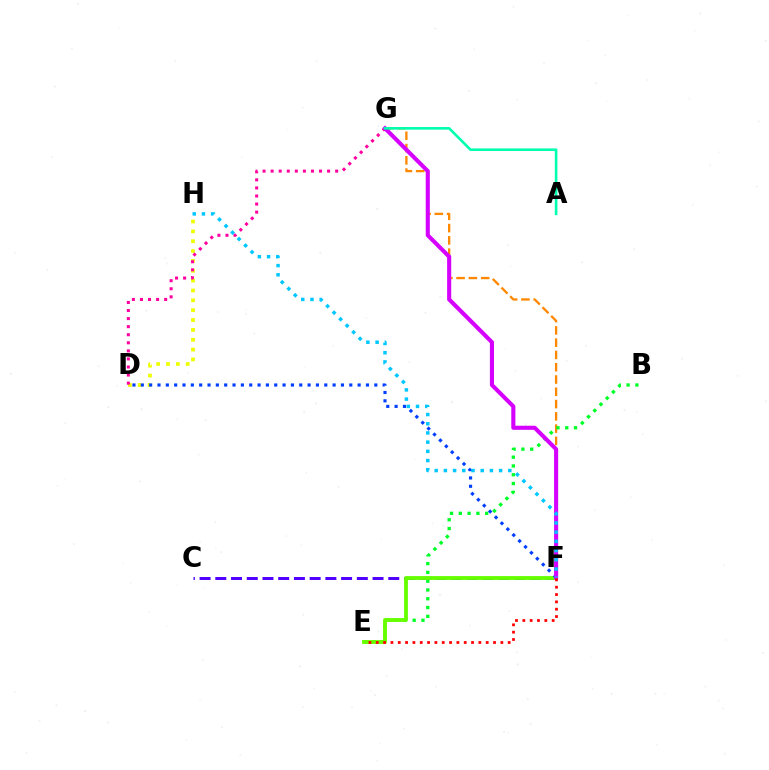{('F', 'G'): [{'color': '#ff8800', 'line_style': 'dashed', 'thickness': 1.67}, {'color': '#d600ff', 'line_style': 'solid', 'thickness': 2.95}], ('C', 'F'): [{'color': '#4f00ff', 'line_style': 'dashed', 'thickness': 2.14}], ('B', 'E'): [{'color': '#00ff27', 'line_style': 'dotted', 'thickness': 2.39}], ('D', 'H'): [{'color': '#eeff00', 'line_style': 'dotted', 'thickness': 2.68}], ('D', 'G'): [{'color': '#ff00a0', 'line_style': 'dotted', 'thickness': 2.19}], ('E', 'F'): [{'color': '#66ff00', 'line_style': 'solid', 'thickness': 2.77}, {'color': '#ff0000', 'line_style': 'dotted', 'thickness': 1.99}], ('D', 'F'): [{'color': '#003fff', 'line_style': 'dotted', 'thickness': 2.27}], ('F', 'H'): [{'color': '#00c7ff', 'line_style': 'dotted', 'thickness': 2.5}], ('A', 'G'): [{'color': '#00ffaf', 'line_style': 'solid', 'thickness': 1.88}]}